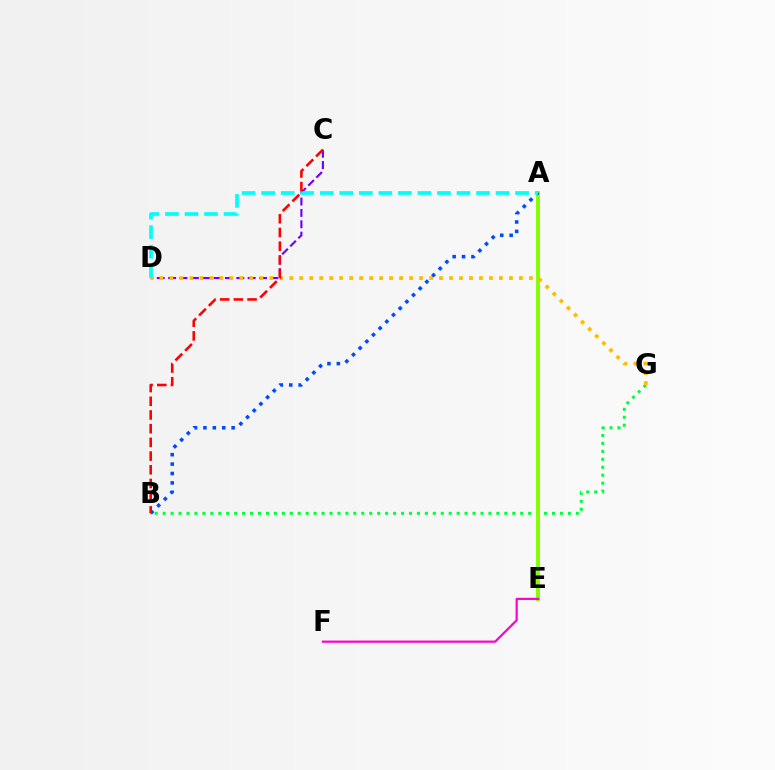{('C', 'D'): [{'color': '#7200ff', 'line_style': 'dashed', 'thickness': 1.54}], ('B', 'G'): [{'color': '#00ff39', 'line_style': 'dotted', 'thickness': 2.16}], ('A', 'E'): [{'color': '#84ff00', 'line_style': 'solid', 'thickness': 2.83}], ('D', 'G'): [{'color': '#ffbd00', 'line_style': 'dotted', 'thickness': 2.71}], ('E', 'F'): [{'color': '#ff00cf', 'line_style': 'solid', 'thickness': 1.59}], ('A', 'B'): [{'color': '#004bff', 'line_style': 'dotted', 'thickness': 2.56}], ('A', 'D'): [{'color': '#00fff6', 'line_style': 'dashed', 'thickness': 2.65}], ('B', 'C'): [{'color': '#ff0000', 'line_style': 'dashed', 'thickness': 1.86}]}